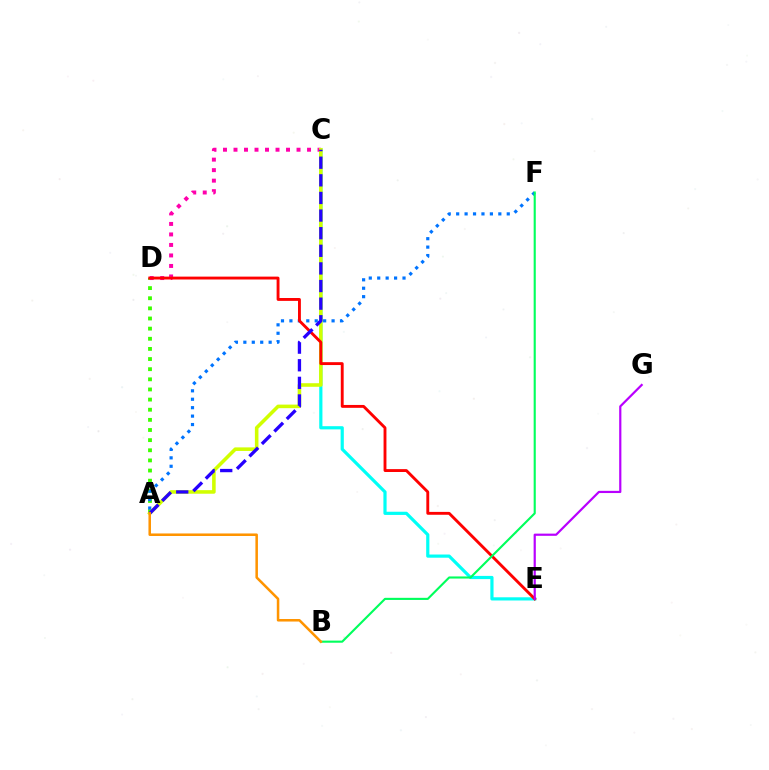{('C', 'E'): [{'color': '#00fff6', 'line_style': 'solid', 'thickness': 2.3}], ('A', 'D'): [{'color': '#3dff00', 'line_style': 'dotted', 'thickness': 2.75}], ('A', 'F'): [{'color': '#0074ff', 'line_style': 'dotted', 'thickness': 2.29}], ('C', 'D'): [{'color': '#ff00ac', 'line_style': 'dotted', 'thickness': 2.85}], ('A', 'C'): [{'color': '#d1ff00', 'line_style': 'solid', 'thickness': 2.57}, {'color': '#2500ff', 'line_style': 'dashed', 'thickness': 2.39}], ('D', 'E'): [{'color': '#ff0000', 'line_style': 'solid', 'thickness': 2.07}], ('B', 'F'): [{'color': '#00ff5c', 'line_style': 'solid', 'thickness': 1.53}], ('A', 'B'): [{'color': '#ff9400', 'line_style': 'solid', 'thickness': 1.82}], ('E', 'G'): [{'color': '#b900ff', 'line_style': 'solid', 'thickness': 1.58}]}